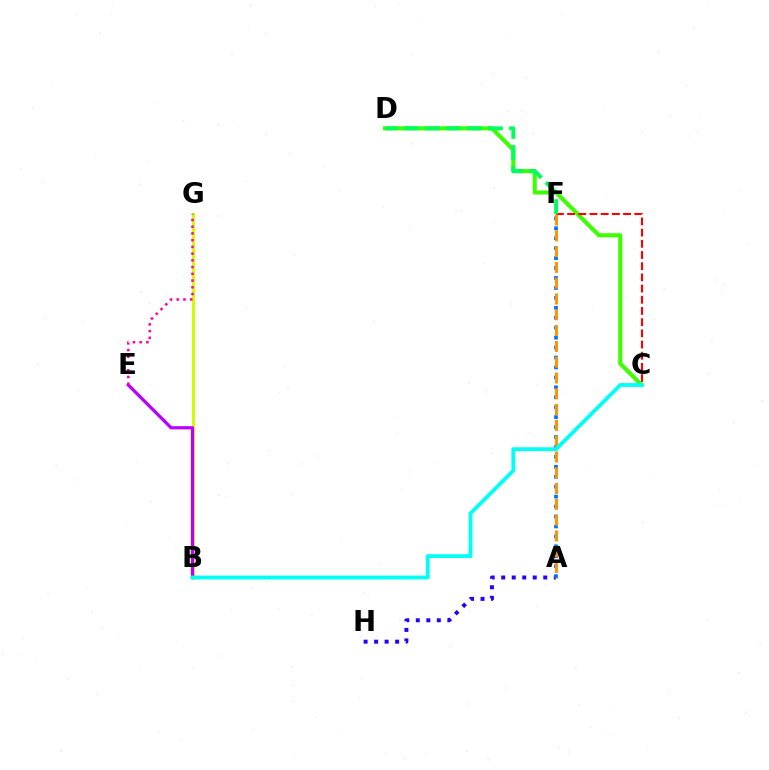{('A', 'H'): [{'color': '#2500ff', 'line_style': 'dotted', 'thickness': 2.86}], ('B', 'G'): [{'color': '#d1ff00', 'line_style': 'solid', 'thickness': 2.14}], ('C', 'D'): [{'color': '#3dff00', 'line_style': 'solid', 'thickness': 2.94}], ('C', 'F'): [{'color': '#ff0000', 'line_style': 'dashed', 'thickness': 1.52}], ('B', 'E'): [{'color': '#b900ff', 'line_style': 'solid', 'thickness': 2.32}], ('A', 'F'): [{'color': '#0074ff', 'line_style': 'dotted', 'thickness': 2.7}, {'color': '#ff9400', 'line_style': 'dashed', 'thickness': 2.15}], ('D', 'F'): [{'color': '#00ff5c', 'line_style': 'dashed', 'thickness': 2.86}], ('E', 'G'): [{'color': '#ff00ac', 'line_style': 'dotted', 'thickness': 1.83}], ('B', 'C'): [{'color': '#00fff6', 'line_style': 'solid', 'thickness': 2.75}]}